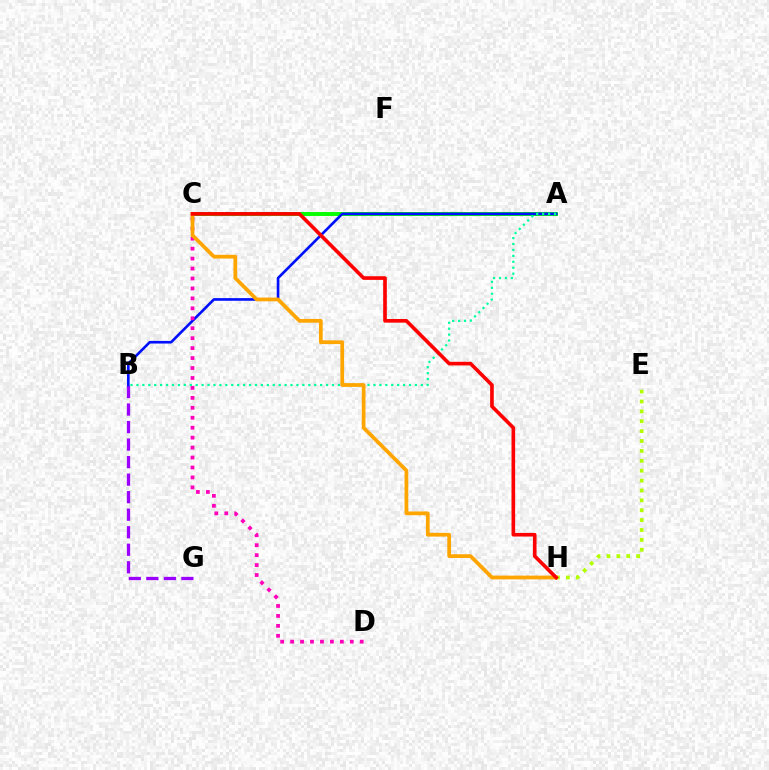{('A', 'C'): [{'color': '#00b5ff', 'line_style': 'dashed', 'thickness': 2.55}, {'color': '#08ff00', 'line_style': 'solid', 'thickness': 2.81}], ('B', 'G'): [{'color': '#9b00ff', 'line_style': 'dashed', 'thickness': 2.38}], ('A', 'B'): [{'color': '#0010ff', 'line_style': 'solid', 'thickness': 1.9}, {'color': '#00ff9d', 'line_style': 'dotted', 'thickness': 1.61}], ('E', 'H'): [{'color': '#b3ff00', 'line_style': 'dotted', 'thickness': 2.69}], ('C', 'D'): [{'color': '#ff00bd', 'line_style': 'dotted', 'thickness': 2.7}], ('C', 'H'): [{'color': '#ffa500', 'line_style': 'solid', 'thickness': 2.7}, {'color': '#ff0000', 'line_style': 'solid', 'thickness': 2.62}]}